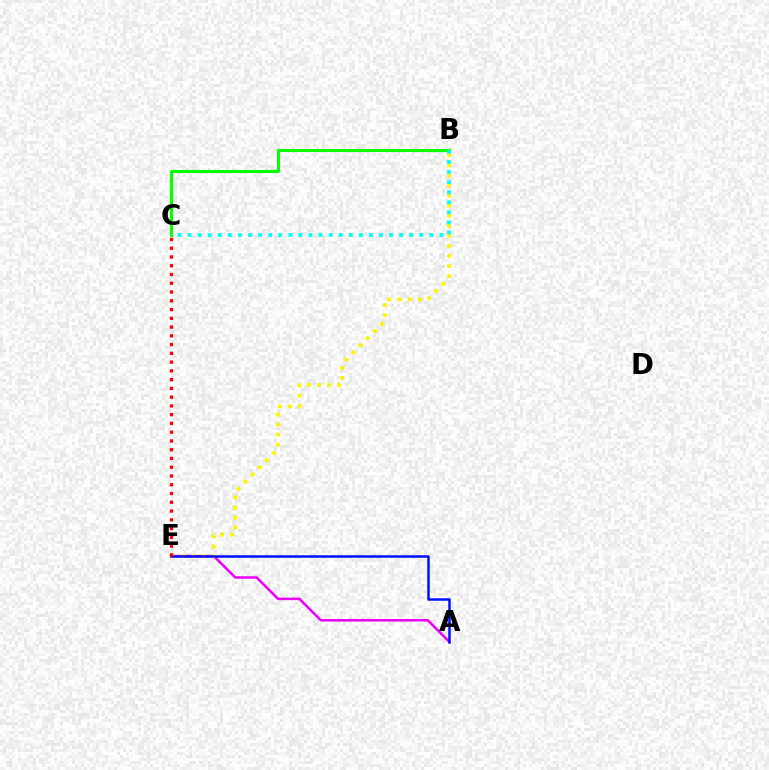{('A', 'E'): [{'color': '#ee00ff', 'line_style': 'solid', 'thickness': 1.8}, {'color': '#0010ff', 'line_style': 'solid', 'thickness': 1.8}], ('B', 'C'): [{'color': '#08ff00', 'line_style': 'solid', 'thickness': 2.22}, {'color': '#00fff6', 'line_style': 'dotted', 'thickness': 2.74}], ('B', 'E'): [{'color': '#fcf500', 'line_style': 'dotted', 'thickness': 2.74}], ('C', 'E'): [{'color': '#ff0000', 'line_style': 'dotted', 'thickness': 2.38}]}